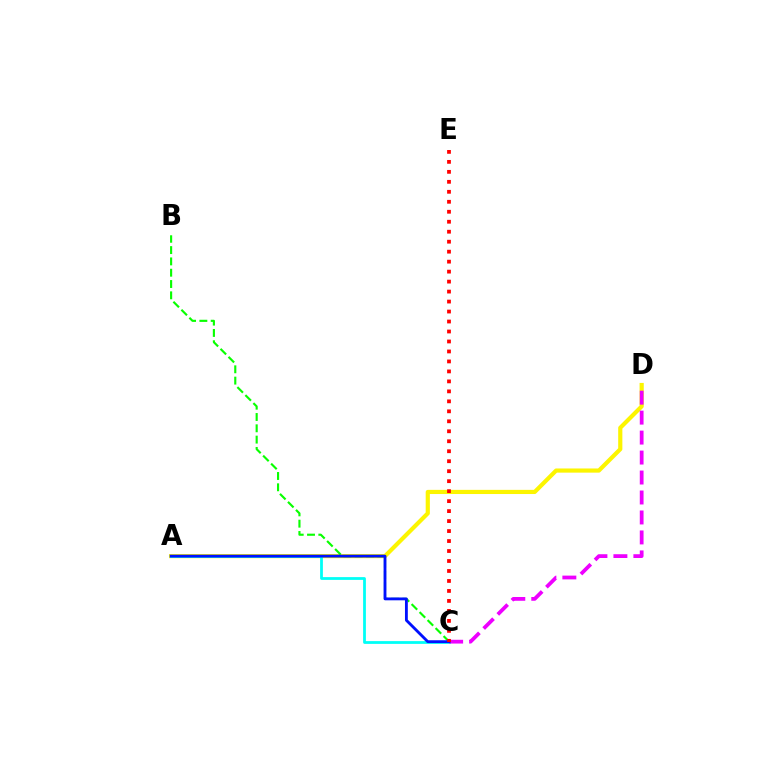{('A', 'D'): [{'color': '#fcf500', 'line_style': 'solid', 'thickness': 3.0}], ('B', 'C'): [{'color': '#08ff00', 'line_style': 'dashed', 'thickness': 1.54}], ('A', 'C'): [{'color': '#00fff6', 'line_style': 'solid', 'thickness': 1.99}, {'color': '#0010ff', 'line_style': 'solid', 'thickness': 2.04}], ('C', 'D'): [{'color': '#ee00ff', 'line_style': 'dashed', 'thickness': 2.71}], ('C', 'E'): [{'color': '#ff0000', 'line_style': 'dotted', 'thickness': 2.71}]}